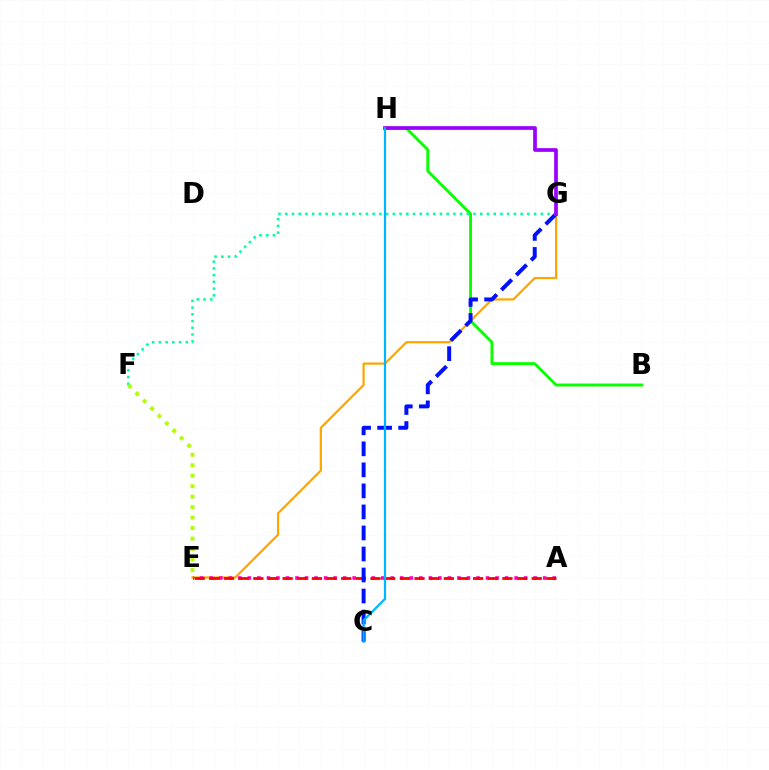{('B', 'H'): [{'color': '#08ff00', 'line_style': 'solid', 'thickness': 2.08}], ('E', 'G'): [{'color': '#ffa500', 'line_style': 'solid', 'thickness': 1.6}], ('A', 'E'): [{'color': '#ff00bd', 'line_style': 'dotted', 'thickness': 2.59}, {'color': '#ff0000', 'line_style': 'dashed', 'thickness': 1.99}], ('C', 'G'): [{'color': '#0010ff', 'line_style': 'dashed', 'thickness': 2.86}], ('F', 'G'): [{'color': '#00ff9d', 'line_style': 'dotted', 'thickness': 1.83}], ('G', 'H'): [{'color': '#9b00ff', 'line_style': 'solid', 'thickness': 2.67}], ('C', 'H'): [{'color': '#00b5ff', 'line_style': 'solid', 'thickness': 1.59}], ('E', 'F'): [{'color': '#b3ff00', 'line_style': 'dotted', 'thickness': 2.85}]}